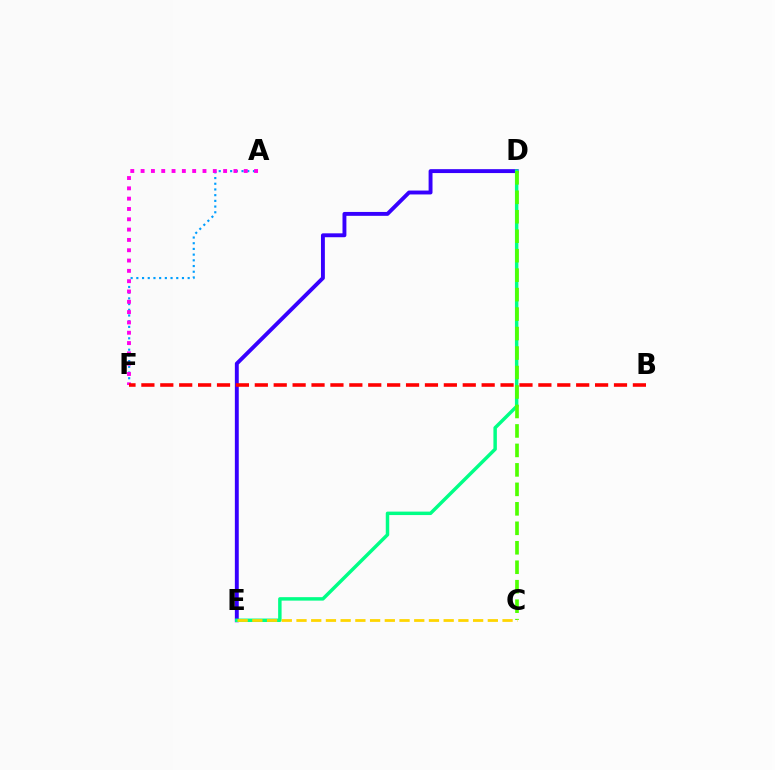{('A', 'F'): [{'color': '#009eff', 'line_style': 'dotted', 'thickness': 1.55}, {'color': '#ff00ed', 'line_style': 'dotted', 'thickness': 2.8}], ('D', 'E'): [{'color': '#3700ff', 'line_style': 'solid', 'thickness': 2.81}, {'color': '#00ff86', 'line_style': 'solid', 'thickness': 2.49}], ('B', 'F'): [{'color': '#ff0000', 'line_style': 'dashed', 'thickness': 2.57}], ('C', 'D'): [{'color': '#4fff00', 'line_style': 'dashed', 'thickness': 2.65}], ('C', 'E'): [{'color': '#ffd500', 'line_style': 'dashed', 'thickness': 2.0}]}